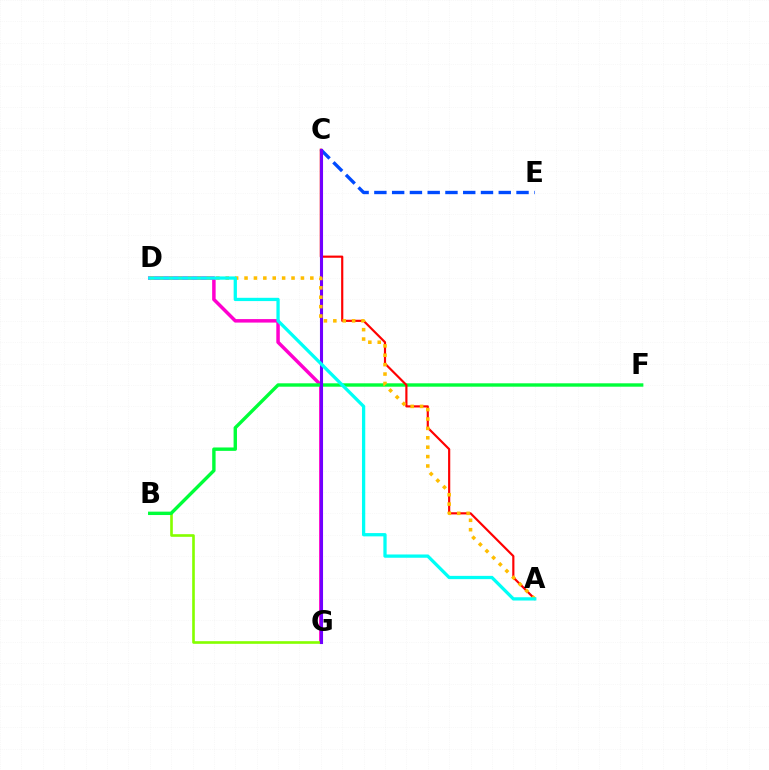{('D', 'G'): [{'color': '#ff00cf', 'line_style': 'solid', 'thickness': 2.51}], ('B', 'G'): [{'color': '#84ff00', 'line_style': 'solid', 'thickness': 1.9}], ('B', 'F'): [{'color': '#00ff39', 'line_style': 'solid', 'thickness': 2.44}], ('C', 'E'): [{'color': '#004bff', 'line_style': 'dashed', 'thickness': 2.41}], ('A', 'C'): [{'color': '#ff0000', 'line_style': 'solid', 'thickness': 1.56}], ('C', 'G'): [{'color': '#7200ff', 'line_style': 'solid', 'thickness': 2.22}], ('A', 'D'): [{'color': '#ffbd00', 'line_style': 'dotted', 'thickness': 2.55}, {'color': '#00fff6', 'line_style': 'solid', 'thickness': 2.36}]}